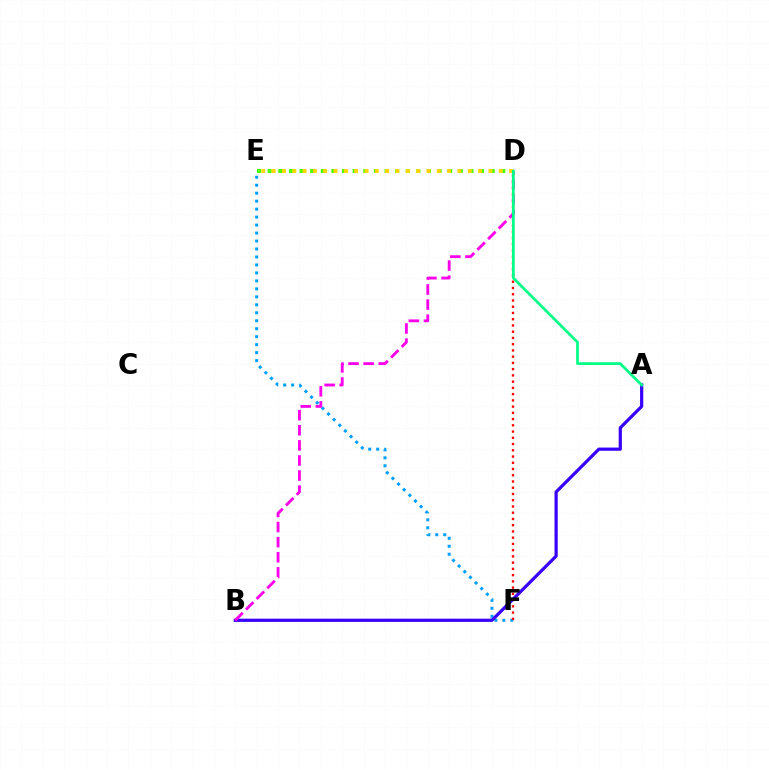{('E', 'F'): [{'color': '#009eff', 'line_style': 'dotted', 'thickness': 2.17}], ('D', 'F'): [{'color': '#ff0000', 'line_style': 'dotted', 'thickness': 1.7}], ('A', 'B'): [{'color': '#3700ff', 'line_style': 'solid', 'thickness': 2.31}], ('D', 'E'): [{'color': '#4fff00', 'line_style': 'dotted', 'thickness': 2.89}, {'color': '#ffd500', 'line_style': 'dotted', 'thickness': 2.81}], ('B', 'D'): [{'color': '#ff00ed', 'line_style': 'dashed', 'thickness': 2.05}], ('A', 'D'): [{'color': '#00ff86', 'line_style': 'solid', 'thickness': 1.98}]}